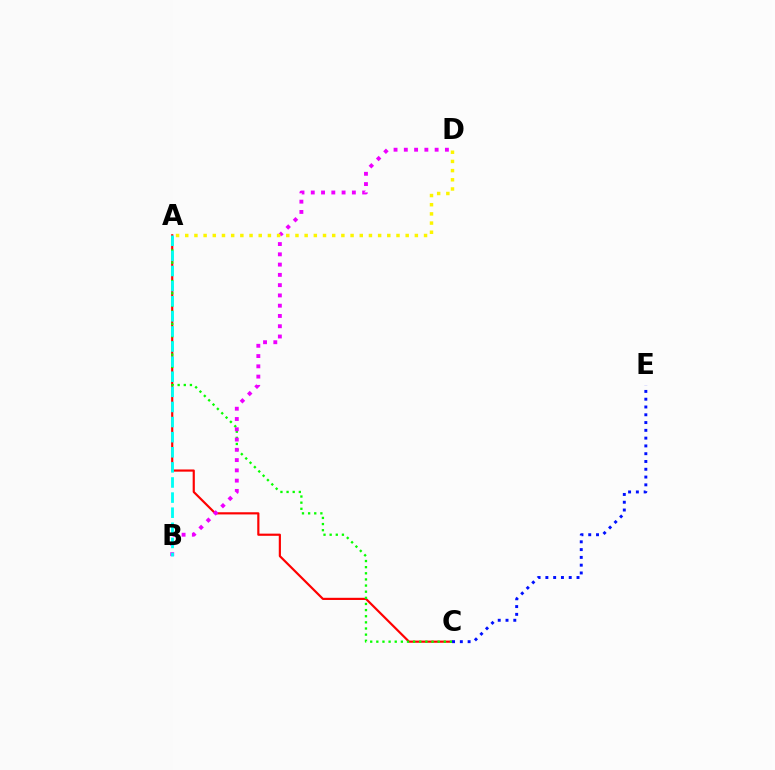{('A', 'C'): [{'color': '#ff0000', 'line_style': 'solid', 'thickness': 1.57}, {'color': '#08ff00', 'line_style': 'dotted', 'thickness': 1.67}], ('B', 'D'): [{'color': '#ee00ff', 'line_style': 'dotted', 'thickness': 2.79}], ('A', 'B'): [{'color': '#00fff6', 'line_style': 'dashed', 'thickness': 2.05}], ('C', 'E'): [{'color': '#0010ff', 'line_style': 'dotted', 'thickness': 2.12}], ('A', 'D'): [{'color': '#fcf500', 'line_style': 'dotted', 'thickness': 2.5}]}